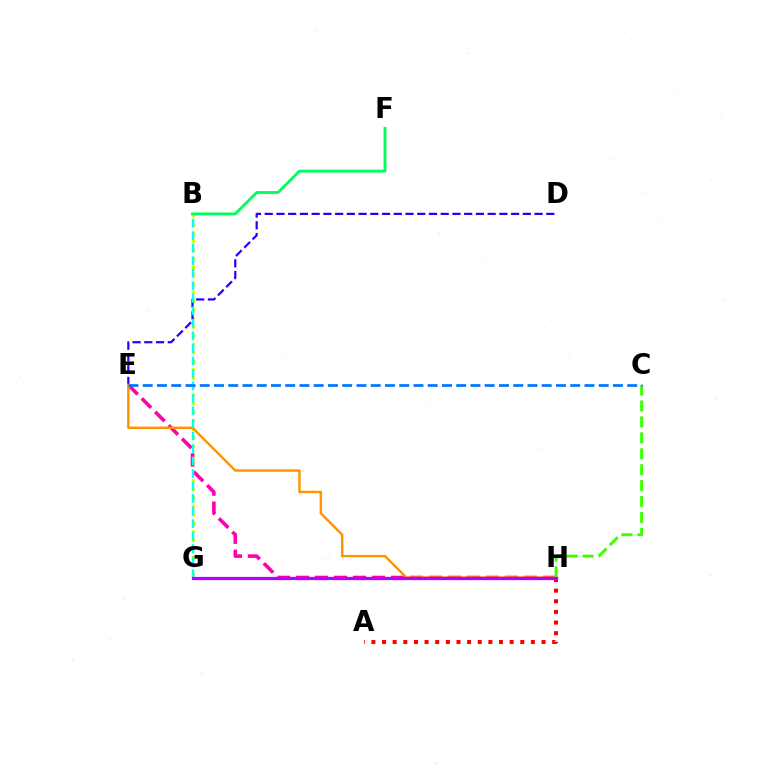{('B', 'G'): [{'color': '#d1ff00', 'line_style': 'dotted', 'thickness': 2.32}, {'color': '#00fff6', 'line_style': 'dashed', 'thickness': 1.7}], ('E', 'H'): [{'color': '#ff00ac', 'line_style': 'dashed', 'thickness': 2.58}, {'color': '#ff9400', 'line_style': 'solid', 'thickness': 1.75}], ('D', 'E'): [{'color': '#2500ff', 'line_style': 'dashed', 'thickness': 1.59}], ('C', 'H'): [{'color': '#3dff00', 'line_style': 'dashed', 'thickness': 2.16}], ('A', 'H'): [{'color': '#ff0000', 'line_style': 'dotted', 'thickness': 2.89}], ('B', 'F'): [{'color': '#00ff5c', 'line_style': 'solid', 'thickness': 2.05}], ('G', 'H'): [{'color': '#b900ff', 'line_style': 'solid', 'thickness': 2.33}], ('C', 'E'): [{'color': '#0074ff', 'line_style': 'dashed', 'thickness': 1.94}]}